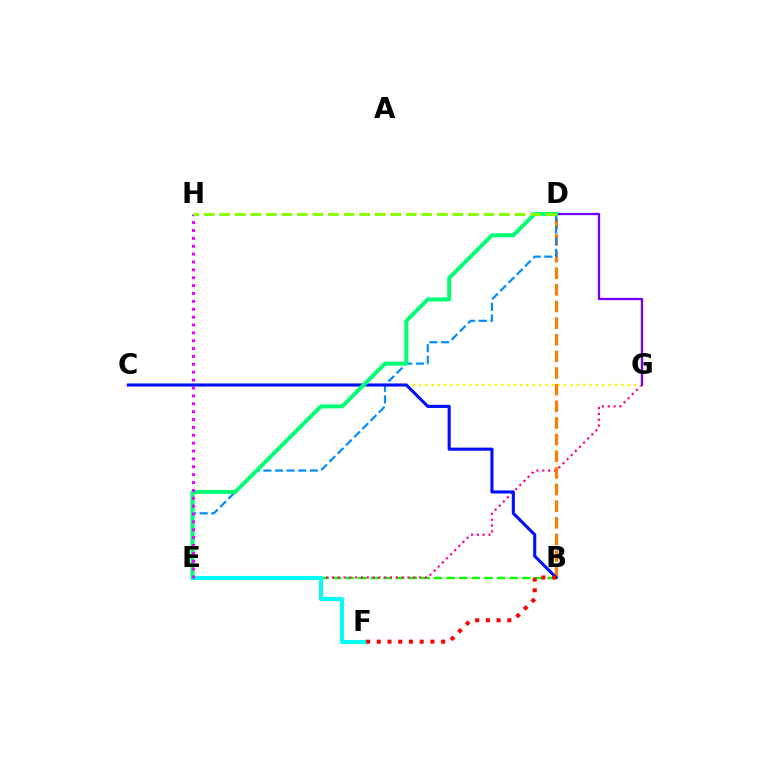{('B', 'E'): [{'color': '#08ff00', 'line_style': 'dashed', 'thickness': 1.71}], ('E', 'G'): [{'color': '#ff0094', 'line_style': 'dotted', 'thickness': 1.58}], ('B', 'D'): [{'color': '#ff7c00', 'line_style': 'dashed', 'thickness': 2.26}], ('D', 'E'): [{'color': '#008cff', 'line_style': 'dashed', 'thickness': 1.58}, {'color': '#00ff74', 'line_style': 'solid', 'thickness': 2.86}], ('C', 'G'): [{'color': '#fcf500', 'line_style': 'dotted', 'thickness': 1.72}], ('B', 'C'): [{'color': '#0010ff', 'line_style': 'solid', 'thickness': 2.23}], ('E', 'F'): [{'color': '#00fff6', 'line_style': 'solid', 'thickness': 2.98}], ('D', 'G'): [{'color': '#7200ff', 'line_style': 'solid', 'thickness': 1.66}], ('B', 'F'): [{'color': '#ff0000', 'line_style': 'dotted', 'thickness': 2.91}], ('E', 'H'): [{'color': '#ee00ff', 'line_style': 'dotted', 'thickness': 2.14}], ('D', 'H'): [{'color': '#84ff00', 'line_style': 'dashed', 'thickness': 2.11}]}